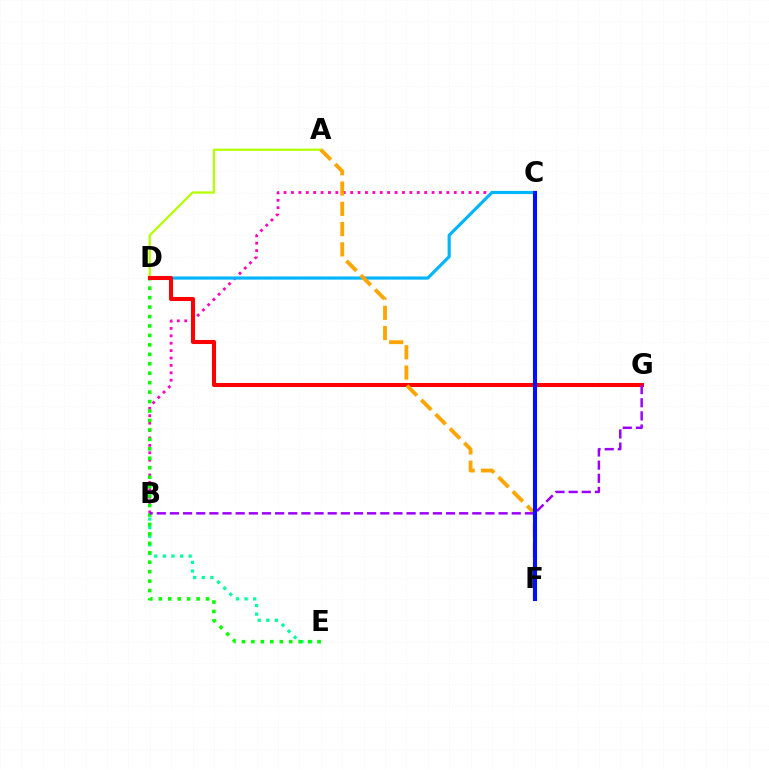{('B', 'C'): [{'color': '#ff00bd', 'line_style': 'dotted', 'thickness': 2.01}], ('B', 'E'): [{'color': '#00ff9d', 'line_style': 'dotted', 'thickness': 2.34}], ('C', 'D'): [{'color': '#00b5ff', 'line_style': 'solid', 'thickness': 2.27}], ('D', 'E'): [{'color': '#08ff00', 'line_style': 'dotted', 'thickness': 2.57}], ('A', 'D'): [{'color': '#b3ff00', 'line_style': 'solid', 'thickness': 1.63}], ('D', 'G'): [{'color': '#ff0000', 'line_style': 'solid', 'thickness': 2.93}], ('A', 'F'): [{'color': '#ffa500', 'line_style': 'dashed', 'thickness': 2.76}], ('B', 'G'): [{'color': '#9b00ff', 'line_style': 'dashed', 'thickness': 1.79}], ('C', 'F'): [{'color': '#0010ff', 'line_style': 'solid', 'thickness': 2.94}]}